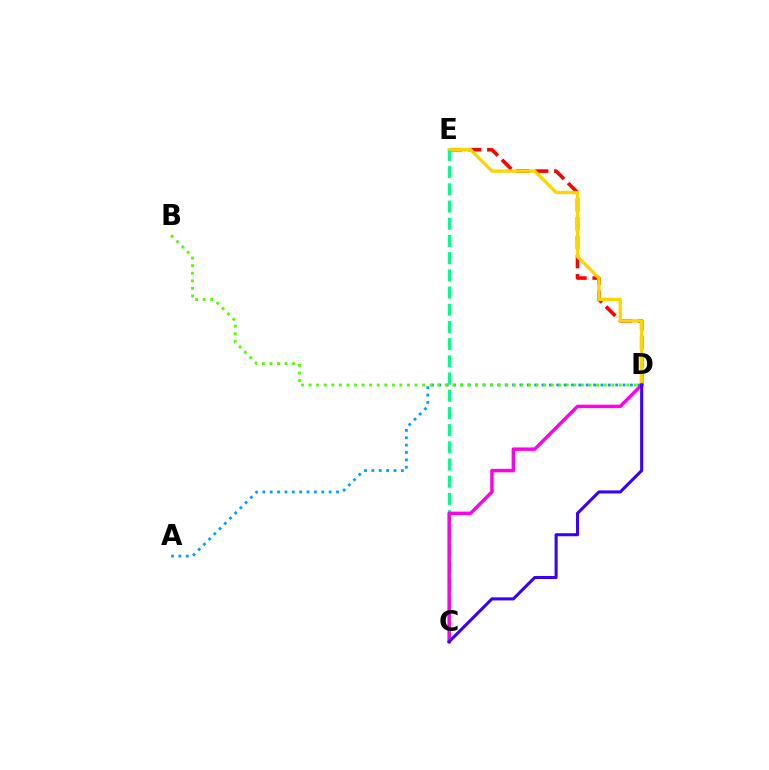{('D', 'E'): [{'color': '#ff0000', 'line_style': 'dashed', 'thickness': 2.58}, {'color': '#ffd500', 'line_style': 'solid', 'thickness': 2.4}], ('A', 'D'): [{'color': '#009eff', 'line_style': 'dotted', 'thickness': 2.0}], ('C', 'E'): [{'color': '#00ff86', 'line_style': 'dashed', 'thickness': 2.34}], ('C', 'D'): [{'color': '#ff00ed', 'line_style': 'solid', 'thickness': 2.48}, {'color': '#3700ff', 'line_style': 'solid', 'thickness': 2.2}], ('B', 'D'): [{'color': '#4fff00', 'line_style': 'dotted', 'thickness': 2.06}]}